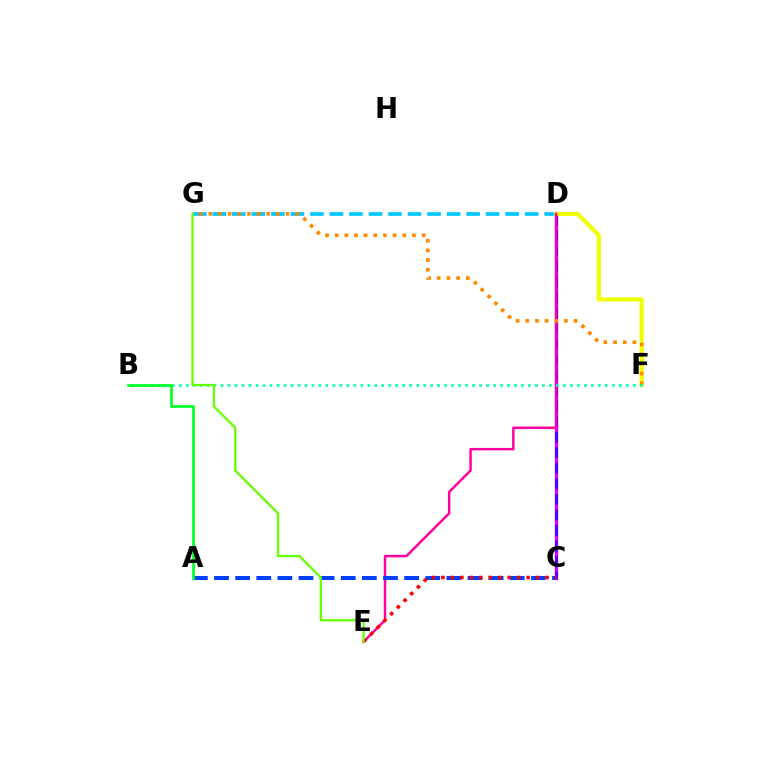{('C', 'D'): [{'color': '#d600ff', 'line_style': 'solid', 'thickness': 2.4}, {'color': '#4f00ff', 'line_style': 'dashed', 'thickness': 2.11}], ('D', 'G'): [{'color': '#00c7ff', 'line_style': 'dashed', 'thickness': 2.65}], ('D', 'F'): [{'color': '#eeff00', 'line_style': 'solid', 'thickness': 2.97}], ('D', 'E'): [{'color': '#ff00a0', 'line_style': 'solid', 'thickness': 1.77}], ('A', 'C'): [{'color': '#003fff', 'line_style': 'dashed', 'thickness': 2.87}], ('F', 'G'): [{'color': '#ff8800', 'line_style': 'dotted', 'thickness': 2.62}], ('C', 'E'): [{'color': '#ff0000', 'line_style': 'dotted', 'thickness': 2.57}], ('B', 'F'): [{'color': '#00ffaf', 'line_style': 'dotted', 'thickness': 1.9}], ('E', 'G'): [{'color': '#66ff00', 'line_style': 'solid', 'thickness': 1.64}], ('A', 'B'): [{'color': '#00ff27', 'line_style': 'solid', 'thickness': 1.93}]}